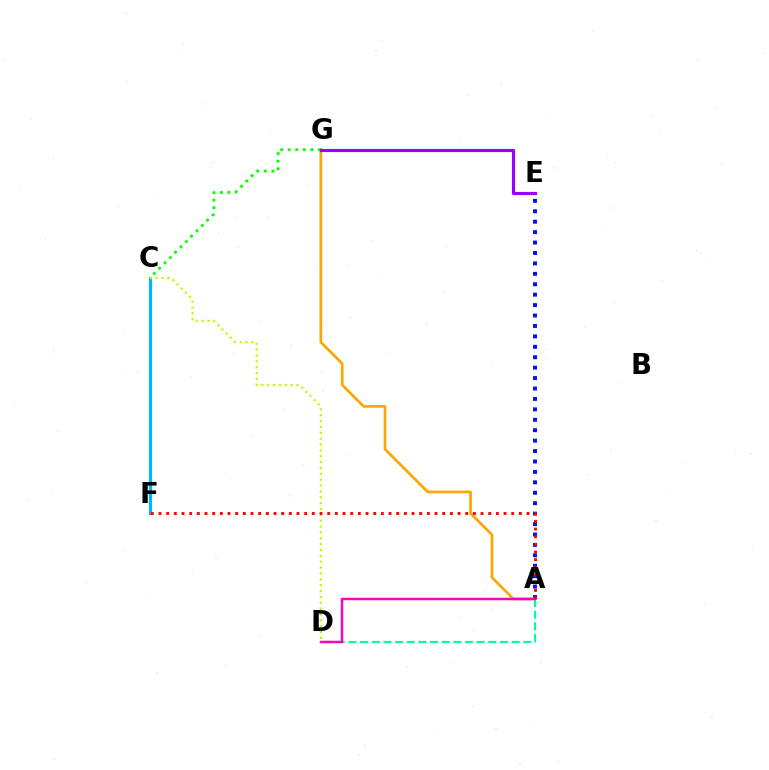{('A', 'E'): [{'color': '#0010ff', 'line_style': 'dotted', 'thickness': 2.83}], ('A', 'G'): [{'color': '#ffa500', 'line_style': 'solid', 'thickness': 1.93}], ('C', 'F'): [{'color': '#00b5ff', 'line_style': 'solid', 'thickness': 2.24}], ('A', 'D'): [{'color': '#00ff9d', 'line_style': 'dashed', 'thickness': 1.58}, {'color': '#ff00bd', 'line_style': 'solid', 'thickness': 1.79}], ('C', 'G'): [{'color': '#08ff00', 'line_style': 'dotted', 'thickness': 2.05}], ('C', 'D'): [{'color': '#b3ff00', 'line_style': 'dotted', 'thickness': 1.59}], ('E', 'G'): [{'color': '#9b00ff', 'line_style': 'solid', 'thickness': 2.28}], ('A', 'F'): [{'color': '#ff0000', 'line_style': 'dotted', 'thickness': 2.08}]}